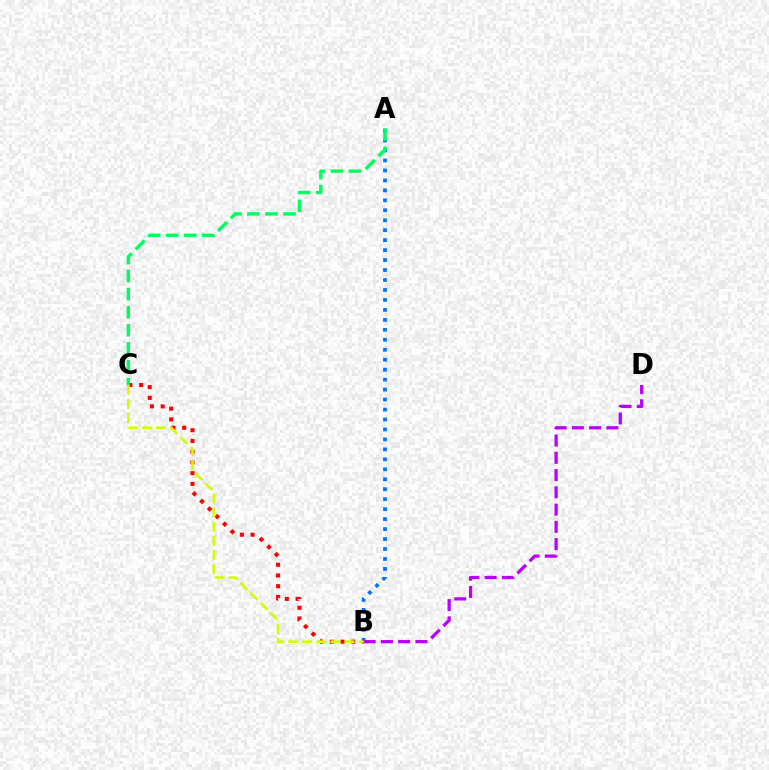{('B', 'C'): [{'color': '#ff0000', 'line_style': 'dotted', 'thickness': 2.92}, {'color': '#d1ff00', 'line_style': 'dashed', 'thickness': 1.91}], ('A', 'B'): [{'color': '#0074ff', 'line_style': 'dotted', 'thickness': 2.71}], ('B', 'D'): [{'color': '#b900ff', 'line_style': 'dashed', 'thickness': 2.35}], ('A', 'C'): [{'color': '#00ff5c', 'line_style': 'dashed', 'thickness': 2.45}]}